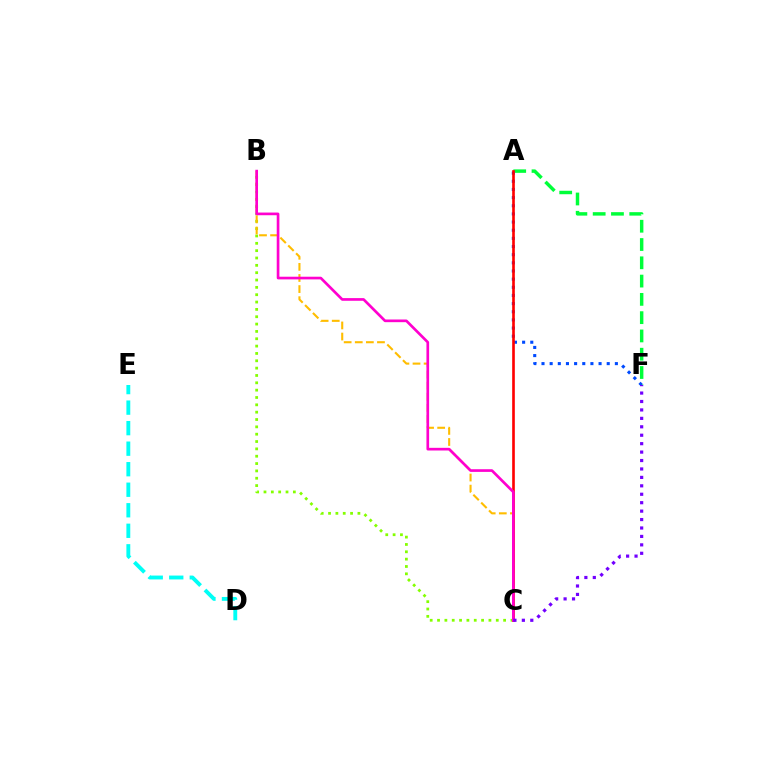{('A', 'F'): [{'color': '#00ff39', 'line_style': 'dashed', 'thickness': 2.48}, {'color': '#004bff', 'line_style': 'dotted', 'thickness': 2.22}], ('B', 'C'): [{'color': '#84ff00', 'line_style': 'dotted', 'thickness': 1.99}, {'color': '#ffbd00', 'line_style': 'dashed', 'thickness': 1.51}, {'color': '#ff00cf', 'line_style': 'solid', 'thickness': 1.93}], ('A', 'C'): [{'color': '#ff0000', 'line_style': 'solid', 'thickness': 1.9}], ('D', 'E'): [{'color': '#00fff6', 'line_style': 'dashed', 'thickness': 2.79}], ('C', 'F'): [{'color': '#7200ff', 'line_style': 'dotted', 'thickness': 2.29}]}